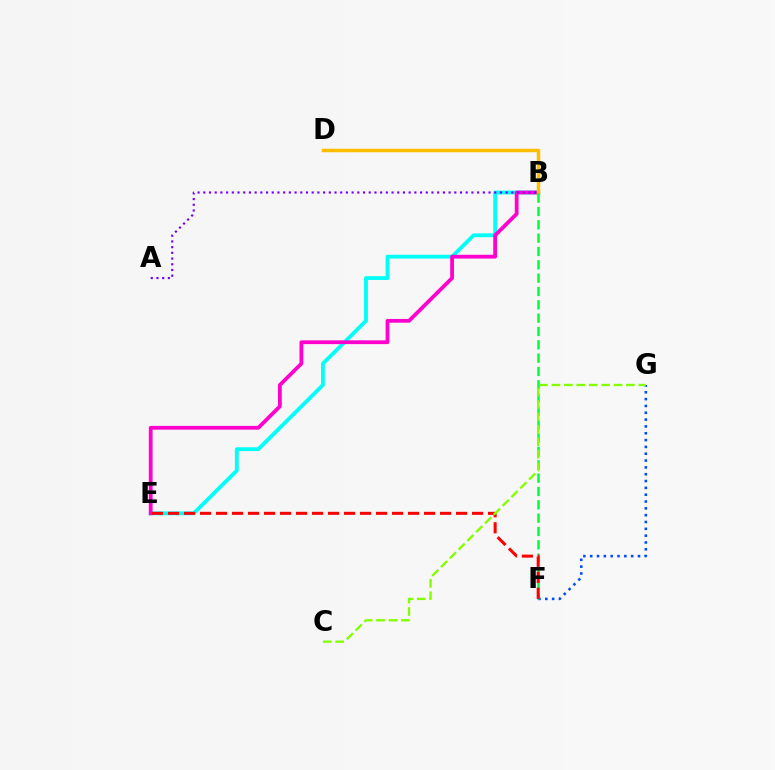{('B', 'E'): [{'color': '#00fff6', 'line_style': 'solid', 'thickness': 2.76}, {'color': '#ff00cf', 'line_style': 'solid', 'thickness': 2.72}], ('F', 'G'): [{'color': '#004bff', 'line_style': 'dotted', 'thickness': 1.85}], ('B', 'D'): [{'color': '#ffbd00', 'line_style': 'solid', 'thickness': 2.5}], ('B', 'F'): [{'color': '#00ff39', 'line_style': 'dashed', 'thickness': 1.81}], ('E', 'F'): [{'color': '#ff0000', 'line_style': 'dashed', 'thickness': 2.17}], ('A', 'B'): [{'color': '#7200ff', 'line_style': 'dotted', 'thickness': 1.55}], ('C', 'G'): [{'color': '#84ff00', 'line_style': 'dashed', 'thickness': 1.69}]}